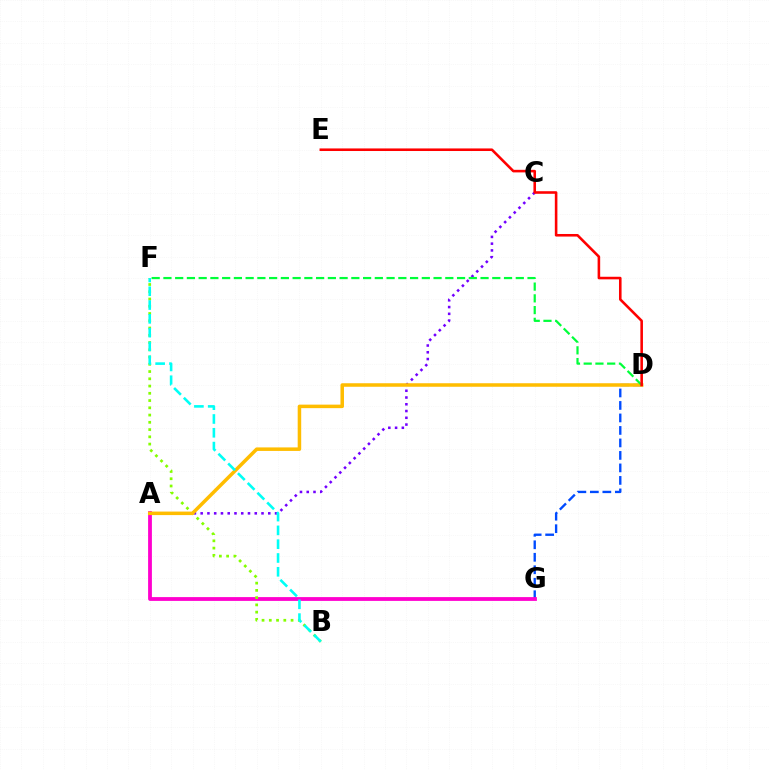{('A', 'C'): [{'color': '#7200ff', 'line_style': 'dotted', 'thickness': 1.84}], ('D', 'G'): [{'color': '#004bff', 'line_style': 'dashed', 'thickness': 1.7}], ('A', 'G'): [{'color': '#ff00cf', 'line_style': 'solid', 'thickness': 2.74}], ('B', 'F'): [{'color': '#84ff00', 'line_style': 'dotted', 'thickness': 1.97}, {'color': '#00fff6', 'line_style': 'dashed', 'thickness': 1.87}], ('A', 'D'): [{'color': '#ffbd00', 'line_style': 'solid', 'thickness': 2.53}], ('D', 'F'): [{'color': '#00ff39', 'line_style': 'dashed', 'thickness': 1.6}], ('D', 'E'): [{'color': '#ff0000', 'line_style': 'solid', 'thickness': 1.86}]}